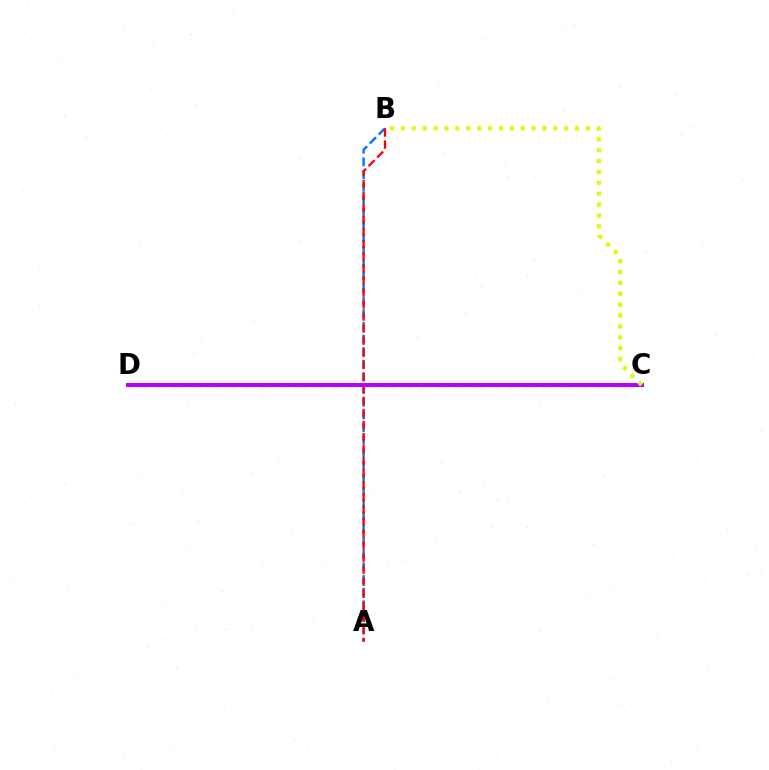{('A', 'B'): [{'color': '#0074ff', 'line_style': 'dashed', 'thickness': 1.72}, {'color': '#ff0000', 'line_style': 'dashed', 'thickness': 1.64}], ('C', 'D'): [{'color': '#00ff5c', 'line_style': 'dashed', 'thickness': 2.39}, {'color': '#b900ff', 'line_style': 'solid', 'thickness': 2.87}], ('B', 'C'): [{'color': '#d1ff00', 'line_style': 'dotted', 'thickness': 2.96}]}